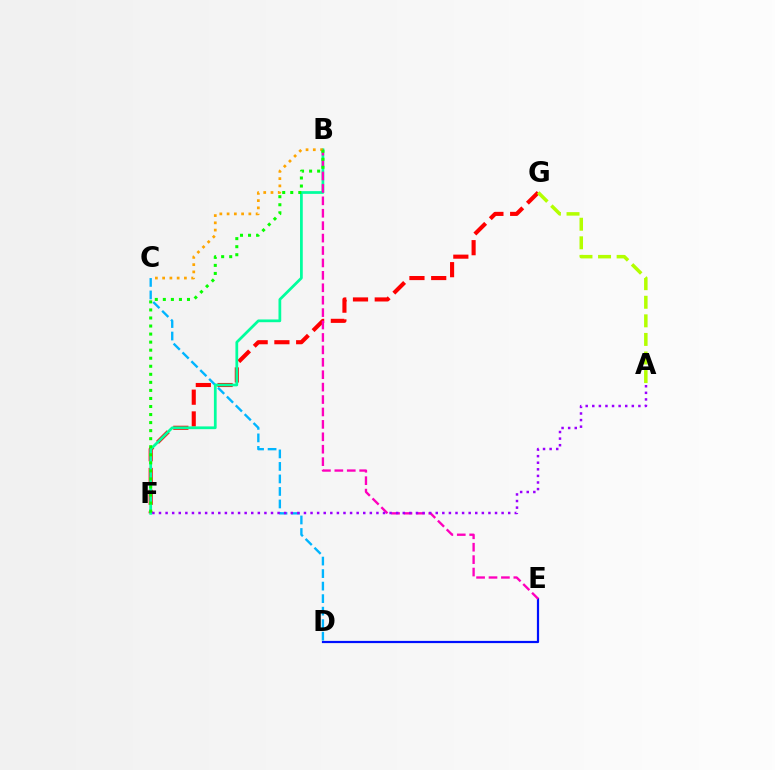{('D', 'E'): [{'color': '#0010ff', 'line_style': 'solid', 'thickness': 1.59}], ('C', 'D'): [{'color': '#00b5ff', 'line_style': 'dashed', 'thickness': 1.7}], ('F', 'G'): [{'color': '#ff0000', 'line_style': 'dashed', 'thickness': 2.96}], ('B', 'F'): [{'color': '#00ff9d', 'line_style': 'solid', 'thickness': 1.97}, {'color': '#08ff00', 'line_style': 'dotted', 'thickness': 2.19}], ('A', 'G'): [{'color': '#b3ff00', 'line_style': 'dashed', 'thickness': 2.52}], ('B', 'E'): [{'color': '#ff00bd', 'line_style': 'dashed', 'thickness': 1.69}], ('A', 'F'): [{'color': '#9b00ff', 'line_style': 'dotted', 'thickness': 1.79}], ('B', 'C'): [{'color': '#ffa500', 'line_style': 'dotted', 'thickness': 1.97}]}